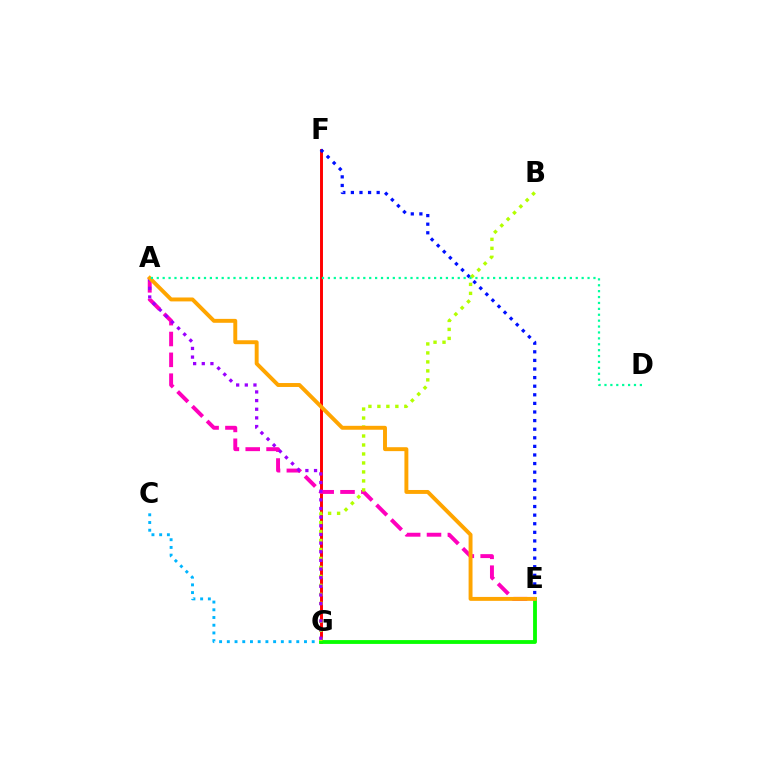{('F', 'G'): [{'color': '#ff0000', 'line_style': 'solid', 'thickness': 2.12}], ('C', 'G'): [{'color': '#00b5ff', 'line_style': 'dotted', 'thickness': 2.1}], ('E', 'G'): [{'color': '#08ff00', 'line_style': 'solid', 'thickness': 2.75}], ('A', 'E'): [{'color': '#ff00bd', 'line_style': 'dashed', 'thickness': 2.83}, {'color': '#ffa500', 'line_style': 'solid', 'thickness': 2.82}], ('E', 'F'): [{'color': '#0010ff', 'line_style': 'dotted', 'thickness': 2.34}], ('B', 'G'): [{'color': '#b3ff00', 'line_style': 'dotted', 'thickness': 2.44}], ('A', 'G'): [{'color': '#9b00ff', 'line_style': 'dotted', 'thickness': 2.35}], ('A', 'D'): [{'color': '#00ff9d', 'line_style': 'dotted', 'thickness': 1.6}]}